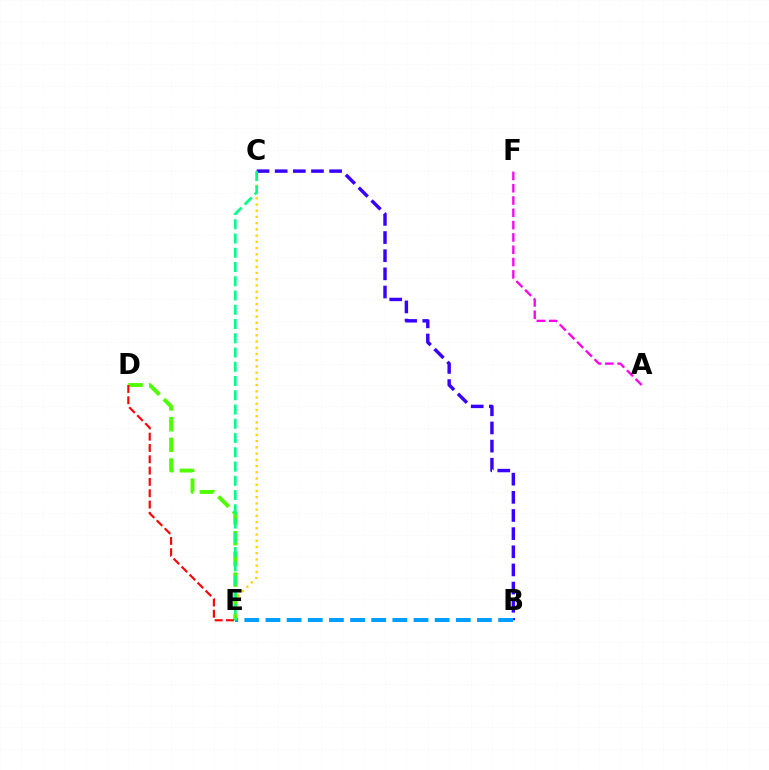{('B', 'C'): [{'color': '#3700ff', 'line_style': 'dashed', 'thickness': 2.47}], ('A', 'F'): [{'color': '#ff00ed', 'line_style': 'dashed', 'thickness': 1.67}], ('C', 'E'): [{'color': '#ffd500', 'line_style': 'dotted', 'thickness': 1.69}, {'color': '#00ff86', 'line_style': 'dashed', 'thickness': 1.94}], ('B', 'E'): [{'color': '#009eff', 'line_style': 'dashed', 'thickness': 2.87}], ('D', 'E'): [{'color': '#4fff00', 'line_style': 'dashed', 'thickness': 2.81}, {'color': '#ff0000', 'line_style': 'dashed', 'thickness': 1.54}]}